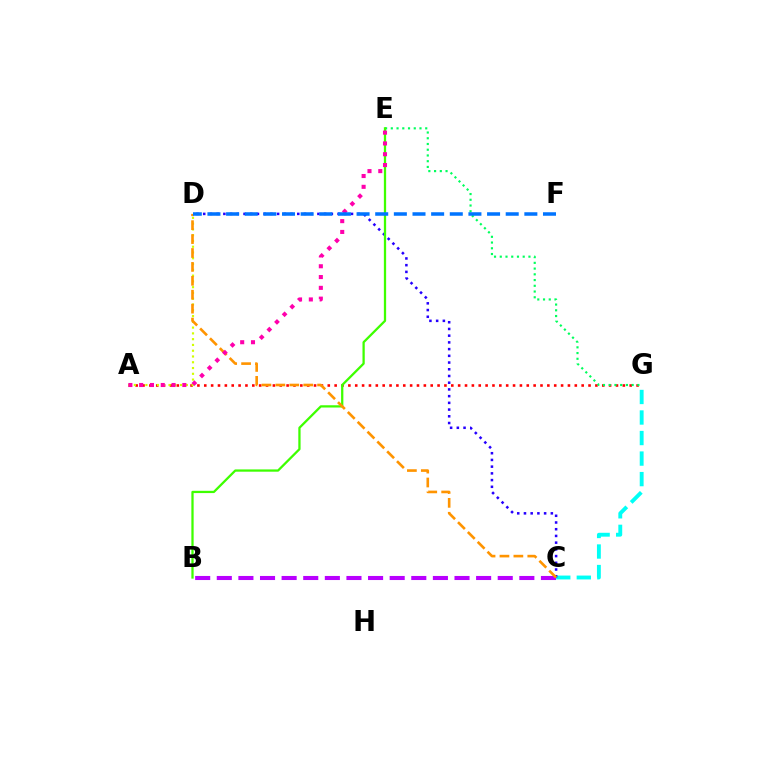{('C', 'G'): [{'color': '#00fff6', 'line_style': 'dashed', 'thickness': 2.79}], ('A', 'G'): [{'color': '#ff0000', 'line_style': 'dotted', 'thickness': 1.86}], ('A', 'D'): [{'color': '#d1ff00', 'line_style': 'dotted', 'thickness': 1.57}], ('B', 'C'): [{'color': '#b900ff', 'line_style': 'dashed', 'thickness': 2.94}], ('C', 'D'): [{'color': '#2500ff', 'line_style': 'dotted', 'thickness': 1.83}, {'color': '#ff9400', 'line_style': 'dashed', 'thickness': 1.89}], ('E', 'G'): [{'color': '#00ff5c', 'line_style': 'dotted', 'thickness': 1.56}], ('B', 'E'): [{'color': '#3dff00', 'line_style': 'solid', 'thickness': 1.64}], ('A', 'E'): [{'color': '#ff00ac', 'line_style': 'dotted', 'thickness': 2.93}], ('D', 'F'): [{'color': '#0074ff', 'line_style': 'dashed', 'thickness': 2.53}]}